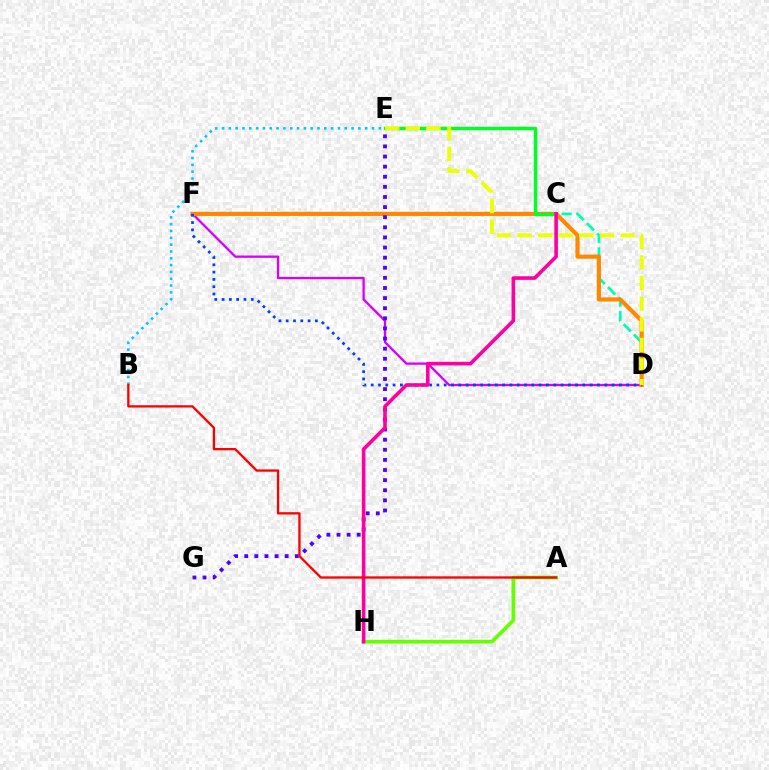{('D', 'F'): [{'color': '#d600ff', 'line_style': 'solid', 'thickness': 1.66}, {'color': '#ff8800', 'line_style': 'solid', 'thickness': 2.99}, {'color': '#003fff', 'line_style': 'dotted', 'thickness': 1.98}], ('A', 'H'): [{'color': '#66ff00', 'line_style': 'solid', 'thickness': 2.63}], ('C', 'D'): [{'color': '#00ffaf', 'line_style': 'dashed', 'thickness': 1.97}], ('C', 'E'): [{'color': '#00ff27', 'line_style': 'solid', 'thickness': 2.47}], ('B', 'E'): [{'color': '#00c7ff', 'line_style': 'dotted', 'thickness': 1.85}], ('E', 'G'): [{'color': '#4f00ff', 'line_style': 'dotted', 'thickness': 2.75}], ('C', 'H'): [{'color': '#ff00a0', 'line_style': 'solid', 'thickness': 2.59}], ('A', 'B'): [{'color': '#ff0000', 'line_style': 'solid', 'thickness': 1.67}], ('D', 'E'): [{'color': '#eeff00', 'line_style': 'dashed', 'thickness': 2.8}]}